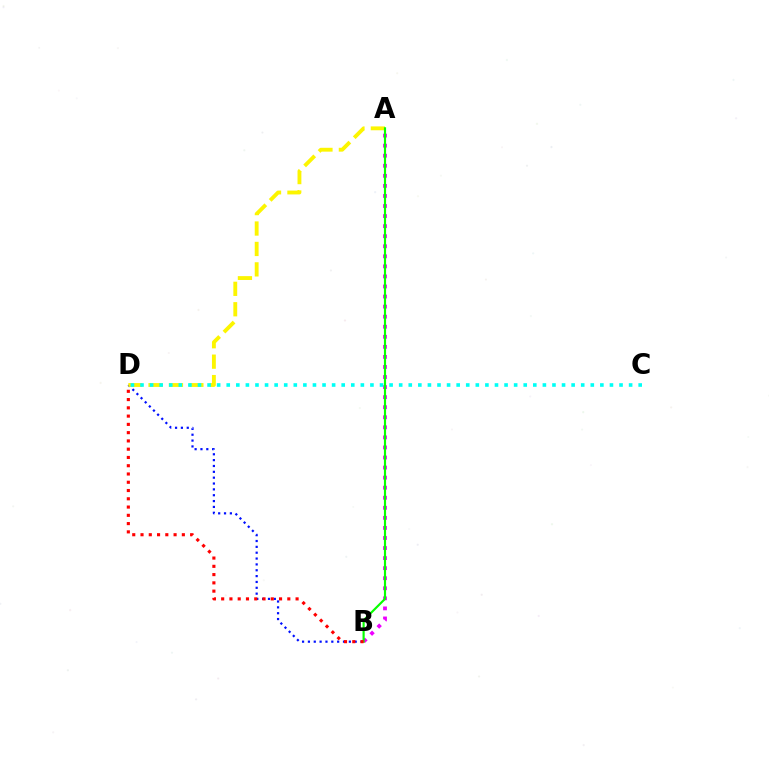{('B', 'D'): [{'color': '#0010ff', 'line_style': 'dotted', 'thickness': 1.59}, {'color': '#ff0000', 'line_style': 'dotted', 'thickness': 2.25}], ('A', 'D'): [{'color': '#fcf500', 'line_style': 'dashed', 'thickness': 2.77}], ('A', 'B'): [{'color': '#ee00ff', 'line_style': 'dotted', 'thickness': 2.73}, {'color': '#08ff00', 'line_style': 'solid', 'thickness': 1.55}], ('C', 'D'): [{'color': '#00fff6', 'line_style': 'dotted', 'thickness': 2.6}]}